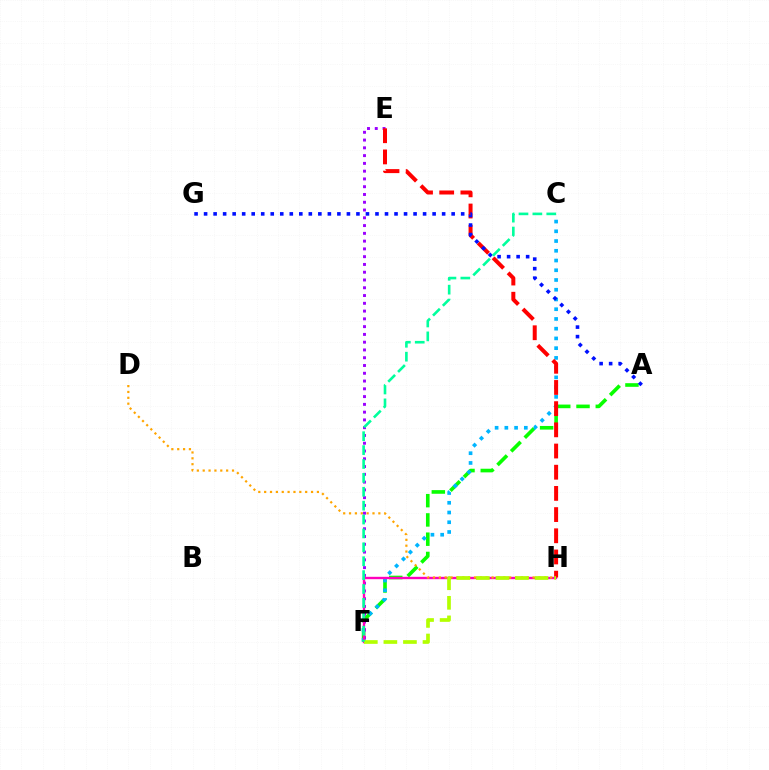{('A', 'F'): [{'color': '#08ff00', 'line_style': 'dashed', 'thickness': 2.62}], ('C', 'F'): [{'color': '#00b5ff', 'line_style': 'dotted', 'thickness': 2.65}, {'color': '#00ff9d', 'line_style': 'dashed', 'thickness': 1.89}], ('E', 'F'): [{'color': '#9b00ff', 'line_style': 'dotted', 'thickness': 2.11}], ('F', 'H'): [{'color': '#ff00bd', 'line_style': 'solid', 'thickness': 1.71}, {'color': '#b3ff00', 'line_style': 'dashed', 'thickness': 2.66}], ('E', 'H'): [{'color': '#ff0000', 'line_style': 'dashed', 'thickness': 2.88}], ('A', 'G'): [{'color': '#0010ff', 'line_style': 'dotted', 'thickness': 2.59}], ('D', 'H'): [{'color': '#ffa500', 'line_style': 'dotted', 'thickness': 1.59}]}